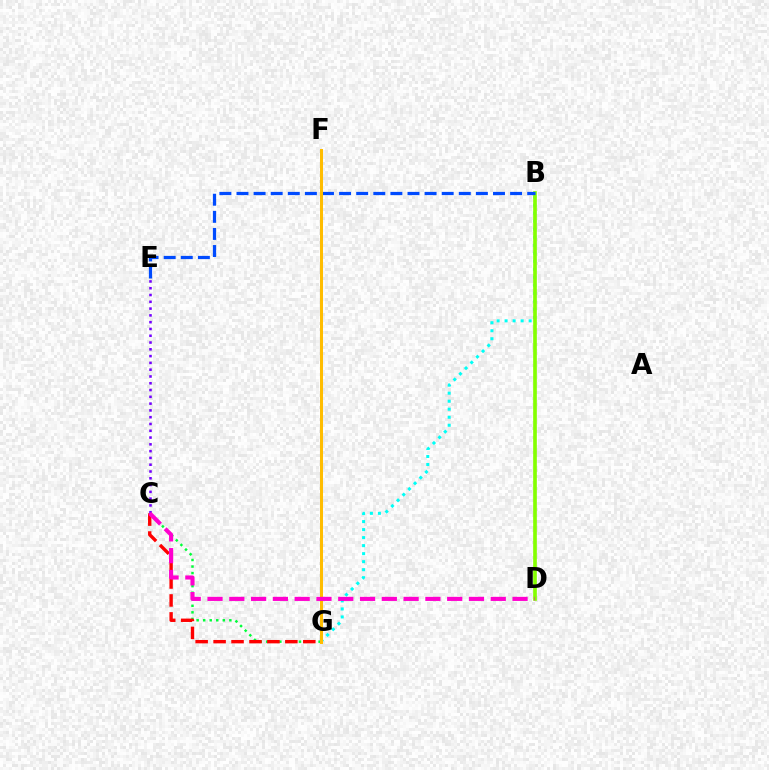{('C', 'G'): [{'color': '#00ff39', 'line_style': 'dotted', 'thickness': 1.78}, {'color': '#ff0000', 'line_style': 'dashed', 'thickness': 2.44}], ('B', 'G'): [{'color': '#00fff6', 'line_style': 'dotted', 'thickness': 2.18}], ('B', 'D'): [{'color': '#84ff00', 'line_style': 'solid', 'thickness': 2.63}], ('B', 'E'): [{'color': '#004bff', 'line_style': 'dashed', 'thickness': 2.32}], ('F', 'G'): [{'color': '#ffbd00', 'line_style': 'solid', 'thickness': 2.17}], ('C', 'E'): [{'color': '#7200ff', 'line_style': 'dotted', 'thickness': 1.84}], ('C', 'D'): [{'color': '#ff00cf', 'line_style': 'dashed', 'thickness': 2.96}]}